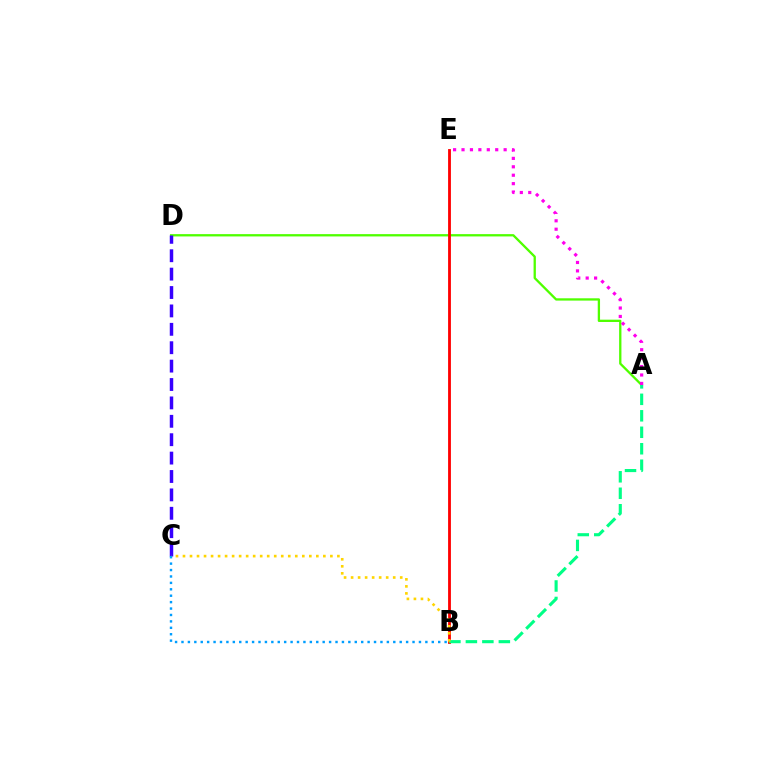{('A', 'D'): [{'color': '#4fff00', 'line_style': 'solid', 'thickness': 1.66}], ('B', 'E'): [{'color': '#ff0000', 'line_style': 'solid', 'thickness': 2.03}], ('A', 'E'): [{'color': '#ff00ed', 'line_style': 'dotted', 'thickness': 2.29}], ('C', 'D'): [{'color': '#3700ff', 'line_style': 'dashed', 'thickness': 2.5}], ('A', 'B'): [{'color': '#00ff86', 'line_style': 'dashed', 'thickness': 2.24}], ('B', 'C'): [{'color': '#ffd500', 'line_style': 'dotted', 'thickness': 1.91}, {'color': '#009eff', 'line_style': 'dotted', 'thickness': 1.74}]}